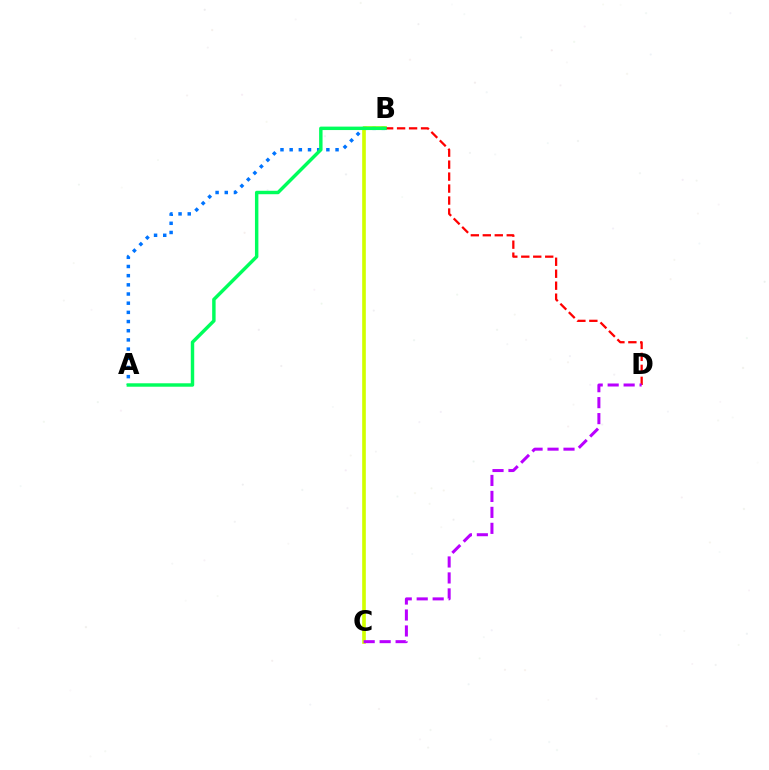{('A', 'B'): [{'color': '#0074ff', 'line_style': 'dotted', 'thickness': 2.49}, {'color': '#00ff5c', 'line_style': 'solid', 'thickness': 2.48}], ('B', 'C'): [{'color': '#d1ff00', 'line_style': 'solid', 'thickness': 2.62}], ('B', 'D'): [{'color': '#ff0000', 'line_style': 'dashed', 'thickness': 1.63}], ('C', 'D'): [{'color': '#b900ff', 'line_style': 'dashed', 'thickness': 2.17}]}